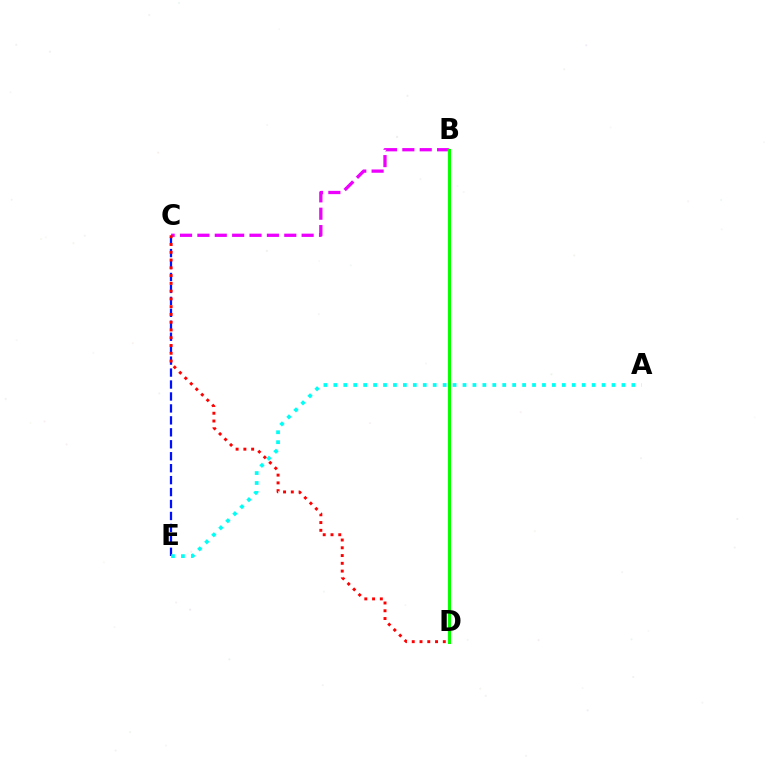{('C', 'E'): [{'color': '#0010ff', 'line_style': 'dashed', 'thickness': 1.62}], ('B', 'C'): [{'color': '#ee00ff', 'line_style': 'dashed', 'thickness': 2.36}], ('A', 'E'): [{'color': '#00fff6', 'line_style': 'dotted', 'thickness': 2.7}], ('C', 'D'): [{'color': '#ff0000', 'line_style': 'dotted', 'thickness': 2.11}], ('B', 'D'): [{'color': '#fcf500', 'line_style': 'solid', 'thickness': 1.69}, {'color': '#08ff00', 'line_style': 'solid', 'thickness': 2.18}]}